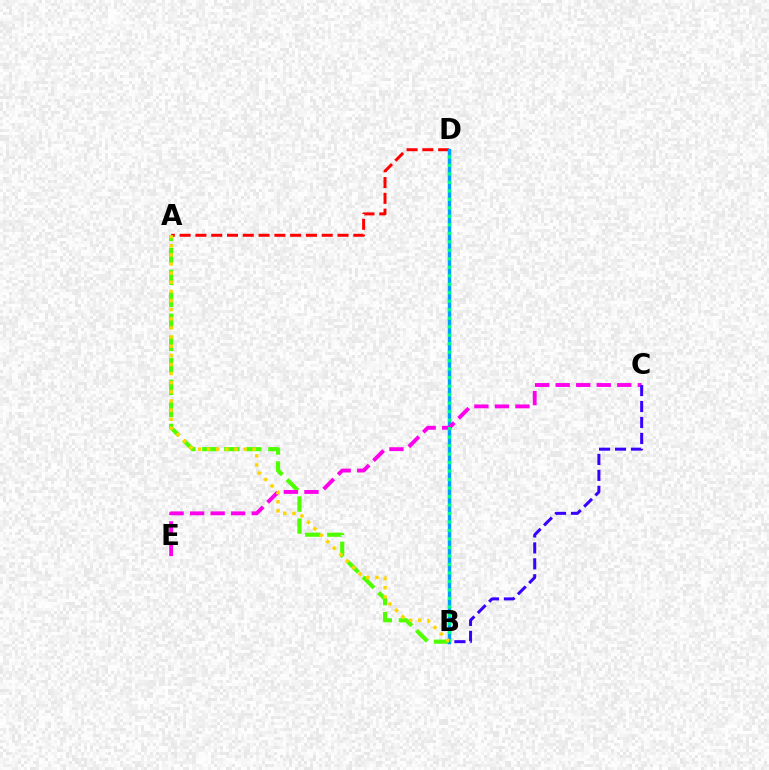{('A', 'D'): [{'color': '#ff0000', 'line_style': 'dashed', 'thickness': 2.14}], ('A', 'B'): [{'color': '#4fff00', 'line_style': 'dashed', 'thickness': 2.99}, {'color': '#ffd500', 'line_style': 'dotted', 'thickness': 2.48}], ('B', 'D'): [{'color': '#009eff', 'line_style': 'solid', 'thickness': 2.47}, {'color': '#00ff86', 'line_style': 'dotted', 'thickness': 2.31}], ('C', 'E'): [{'color': '#ff00ed', 'line_style': 'dashed', 'thickness': 2.79}], ('B', 'C'): [{'color': '#3700ff', 'line_style': 'dashed', 'thickness': 2.17}]}